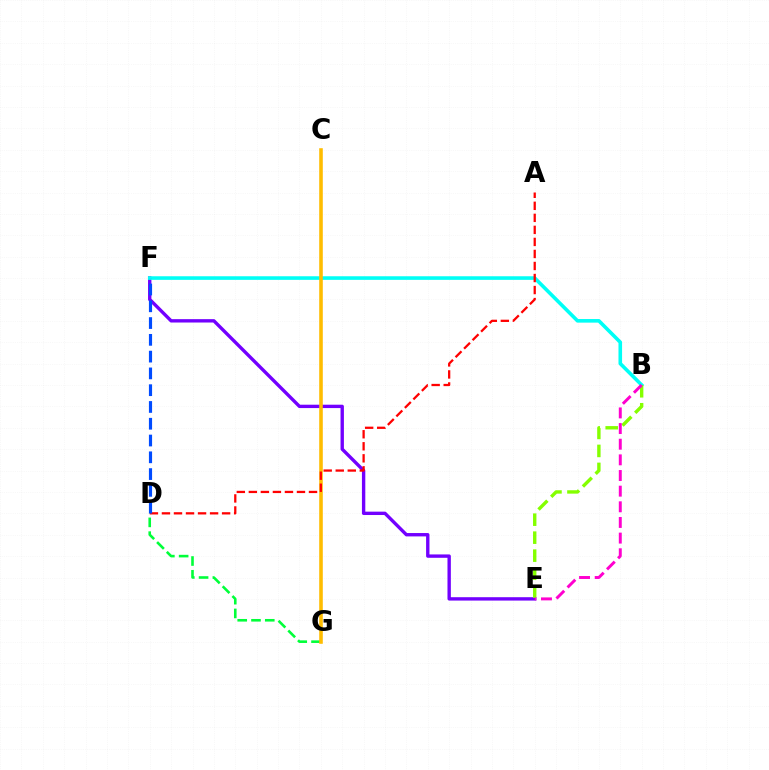{('E', 'F'): [{'color': '#7200ff', 'line_style': 'solid', 'thickness': 2.43}], ('D', 'G'): [{'color': '#00ff39', 'line_style': 'dashed', 'thickness': 1.87}], ('B', 'F'): [{'color': '#00fff6', 'line_style': 'solid', 'thickness': 2.59}], ('C', 'G'): [{'color': '#ffbd00', 'line_style': 'solid', 'thickness': 2.58}], ('A', 'D'): [{'color': '#ff0000', 'line_style': 'dashed', 'thickness': 1.63}], ('D', 'F'): [{'color': '#004bff', 'line_style': 'dashed', 'thickness': 2.28}], ('B', 'E'): [{'color': '#84ff00', 'line_style': 'dashed', 'thickness': 2.44}, {'color': '#ff00cf', 'line_style': 'dashed', 'thickness': 2.13}]}